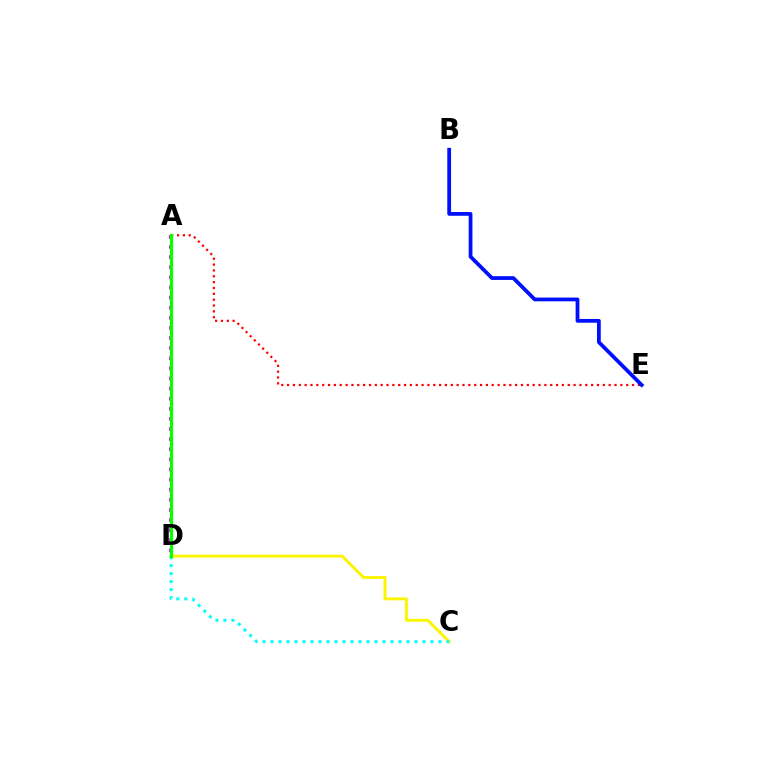{('A', 'D'): [{'color': '#ee00ff', 'line_style': 'dotted', 'thickness': 2.75}, {'color': '#08ff00', 'line_style': 'solid', 'thickness': 2.32}], ('C', 'D'): [{'color': '#fcf500', 'line_style': 'solid', 'thickness': 2.1}, {'color': '#00fff6', 'line_style': 'dotted', 'thickness': 2.17}], ('A', 'E'): [{'color': '#ff0000', 'line_style': 'dotted', 'thickness': 1.59}], ('B', 'E'): [{'color': '#0010ff', 'line_style': 'solid', 'thickness': 2.71}]}